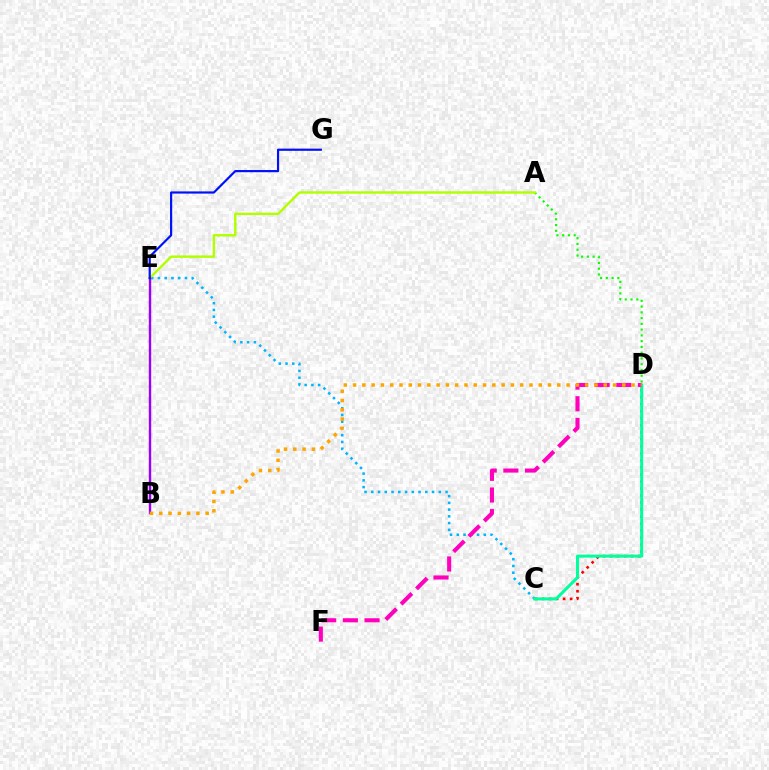{('C', 'D'): [{'color': '#ff0000', 'line_style': 'dotted', 'thickness': 1.91}, {'color': '#00ff9d', 'line_style': 'solid', 'thickness': 2.19}], ('A', 'D'): [{'color': '#08ff00', 'line_style': 'dotted', 'thickness': 1.57}], ('C', 'E'): [{'color': '#00b5ff', 'line_style': 'dotted', 'thickness': 1.83}], ('A', 'E'): [{'color': '#b3ff00', 'line_style': 'solid', 'thickness': 1.75}], ('B', 'E'): [{'color': '#9b00ff', 'line_style': 'solid', 'thickness': 1.73}], ('E', 'G'): [{'color': '#0010ff', 'line_style': 'solid', 'thickness': 1.57}], ('D', 'F'): [{'color': '#ff00bd', 'line_style': 'dashed', 'thickness': 2.94}], ('B', 'D'): [{'color': '#ffa500', 'line_style': 'dotted', 'thickness': 2.52}]}